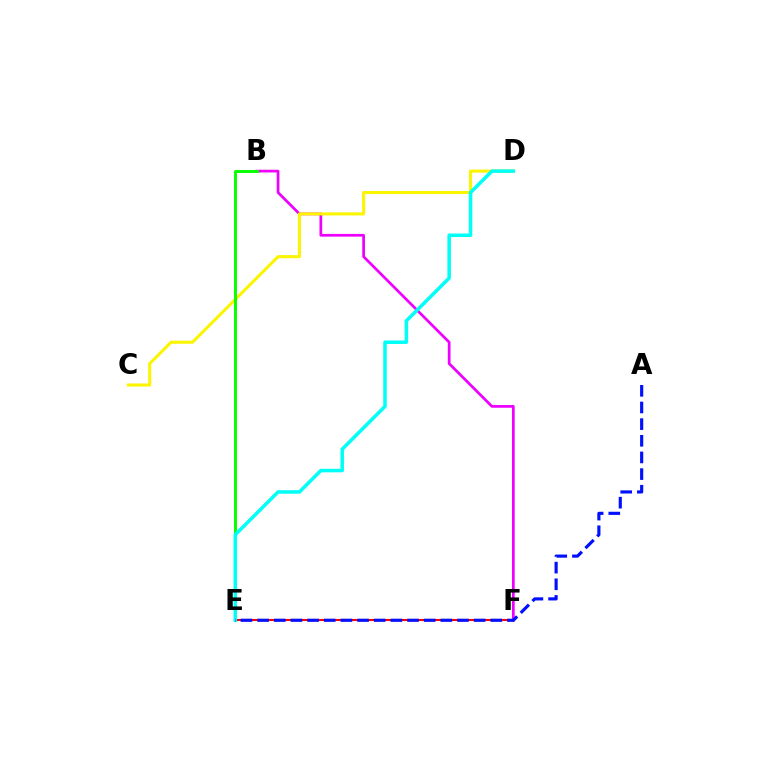{('B', 'F'): [{'color': '#ee00ff', 'line_style': 'solid', 'thickness': 1.95}], ('C', 'D'): [{'color': '#fcf500', 'line_style': 'solid', 'thickness': 2.21}], ('E', 'F'): [{'color': '#ff0000', 'line_style': 'solid', 'thickness': 1.5}], ('B', 'E'): [{'color': '#08ff00', 'line_style': 'solid', 'thickness': 2.13}], ('D', 'E'): [{'color': '#00fff6', 'line_style': 'solid', 'thickness': 2.53}], ('A', 'E'): [{'color': '#0010ff', 'line_style': 'dashed', 'thickness': 2.26}]}